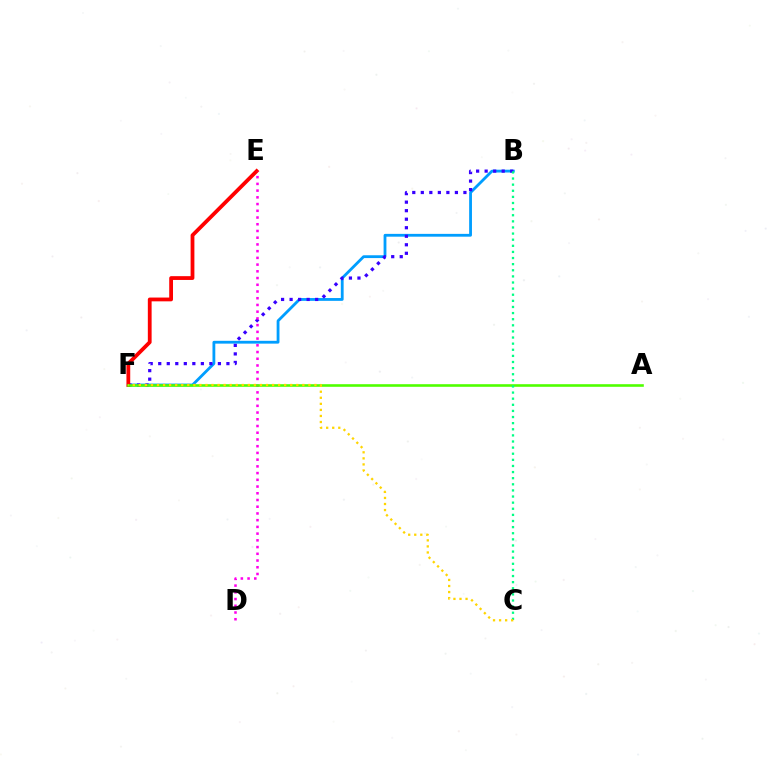{('B', 'F'): [{'color': '#009eff', 'line_style': 'solid', 'thickness': 2.02}, {'color': '#3700ff', 'line_style': 'dotted', 'thickness': 2.32}], ('E', 'F'): [{'color': '#ff0000', 'line_style': 'solid', 'thickness': 2.73}], ('D', 'E'): [{'color': '#ff00ed', 'line_style': 'dotted', 'thickness': 1.83}], ('A', 'F'): [{'color': '#4fff00', 'line_style': 'solid', 'thickness': 1.88}], ('B', 'C'): [{'color': '#00ff86', 'line_style': 'dotted', 'thickness': 1.66}], ('C', 'F'): [{'color': '#ffd500', 'line_style': 'dotted', 'thickness': 1.65}]}